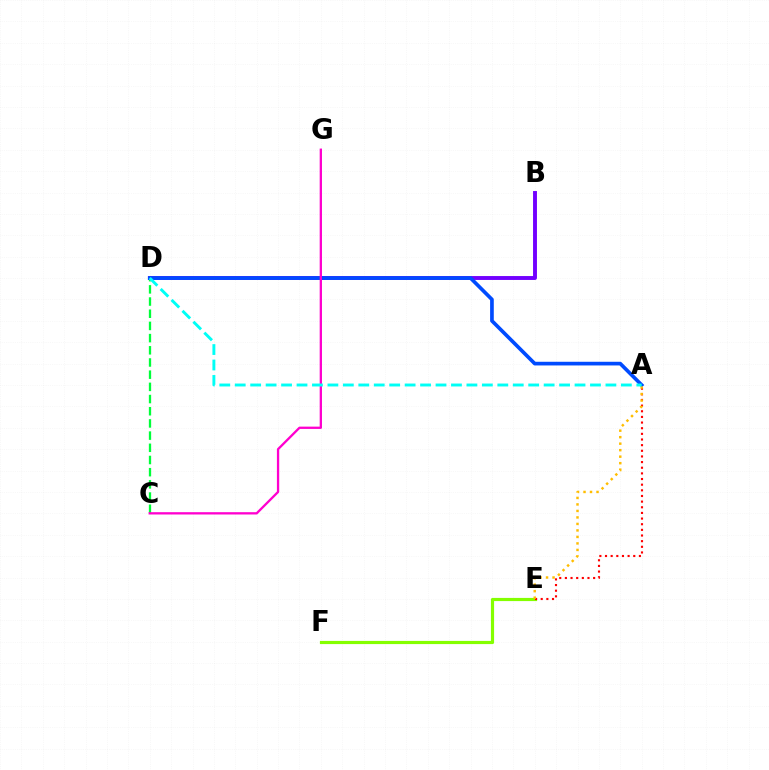{('B', 'D'): [{'color': '#7200ff', 'line_style': 'solid', 'thickness': 2.81}], ('C', 'D'): [{'color': '#00ff39', 'line_style': 'dashed', 'thickness': 1.66}], ('A', 'D'): [{'color': '#004bff', 'line_style': 'solid', 'thickness': 2.65}, {'color': '#00fff6', 'line_style': 'dashed', 'thickness': 2.1}], ('E', 'F'): [{'color': '#84ff00', 'line_style': 'solid', 'thickness': 2.28}], ('A', 'E'): [{'color': '#ff0000', 'line_style': 'dotted', 'thickness': 1.53}, {'color': '#ffbd00', 'line_style': 'dotted', 'thickness': 1.77}], ('C', 'G'): [{'color': '#ff00cf', 'line_style': 'solid', 'thickness': 1.66}]}